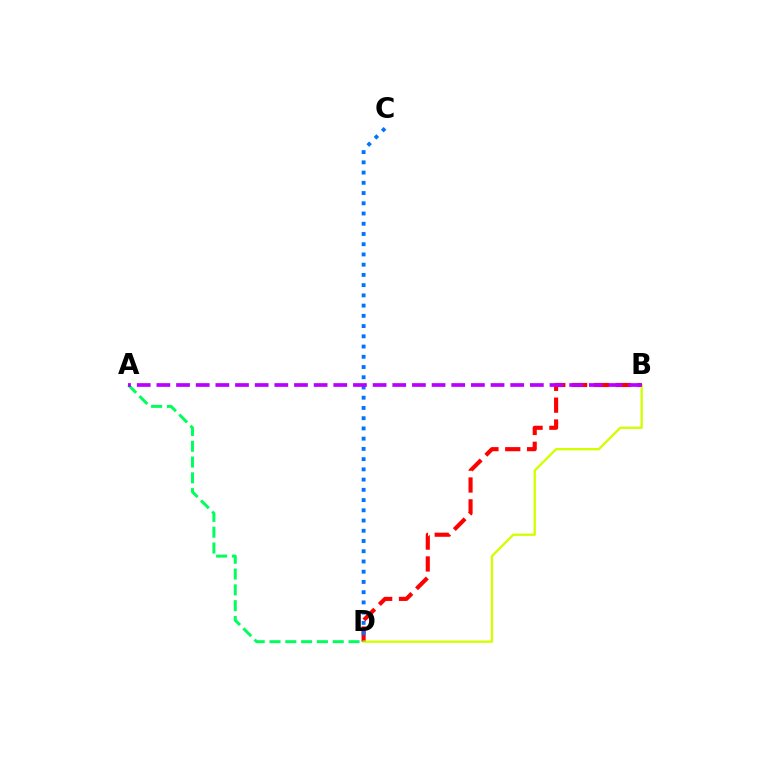{('B', 'D'): [{'color': '#ff0000', 'line_style': 'dashed', 'thickness': 2.97}, {'color': '#d1ff00', 'line_style': 'solid', 'thickness': 1.67}], ('A', 'D'): [{'color': '#00ff5c', 'line_style': 'dashed', 'thickness': 2.15}], ('C', 'D'): [{'color': '#0074ff', 'line_style': 'dotted', 'thickness': 2.78}], ('A', 'B'): [{'color': '#b900ff', 'line_style': 'dashed', 'thickness': 2.67}]}